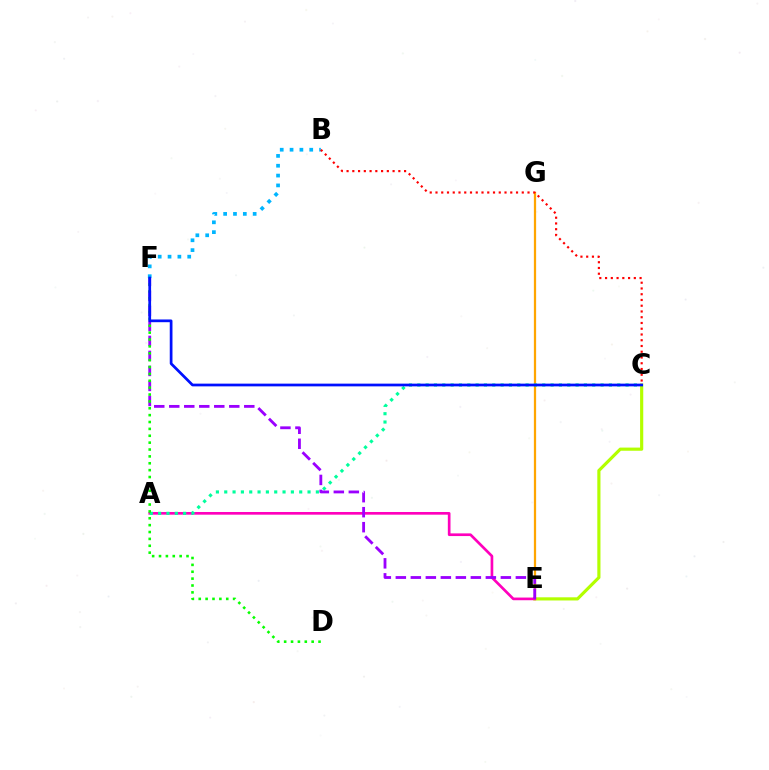{('C', 'E'): [{'color': '#b3ff00', 'line_style': 'solid', 'thickness': 2.28}], ('E', 'G'): [{'color': '#ffa500', 'line_style': 'solid', 'thickness': 1.62}], ('A', 'E'): [{'color': '#ff00bd', 'line_style': 'solid', 'thickness': 1.93}], ('A', 'C'): [{'color': '#00ff9d', 'line_style': 'dotted', 'thickness': 2.26}], ('E', 'F'): [{'color': '#9b00ff', 'line_style': 'dashed', 'thickness': 2.04}], ('D', 'F'): [{'color': '#08ff00', 'line_style': 'dotted', 'thickness': 1.87}], ('B', 'F'): [{'color': '#00b5ff', 'line_style': 'dotted', 'thickness': 2.67}], ('B', 'C'): [{'color': '#ff0000', 'line_style': 'dotted', 'thickness': 1.56}], ('C', 'F'): [{'color': '#0010ff', 'line_style': 'solid', 'thickness': 1.96}]}